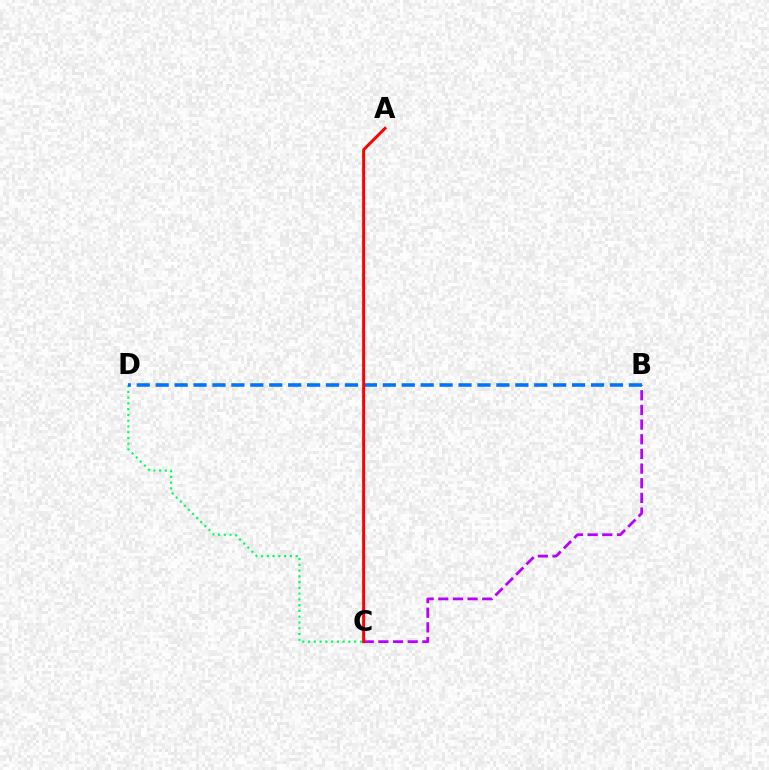{('C', 'D'): [{'color': '#00ff5c', 'line_style': 'dotted', 'thickness': 1.57}], ('B', 'C'): [{'color': '#b900ff', 'line_style': 'dashed', 'thickness': 1.99}], ('A', 'C'): [{'color': '#d1ff00', 'line_style': 'dotted', 'thickness': 1.79}, {'color': '#ff0000', 'line_style': 'solid', 'thickness': 2.11}], ('B', 'D'): [{'color': '#0074ff', 'line_style': 'dashed', 'thickness': 2.57}]}